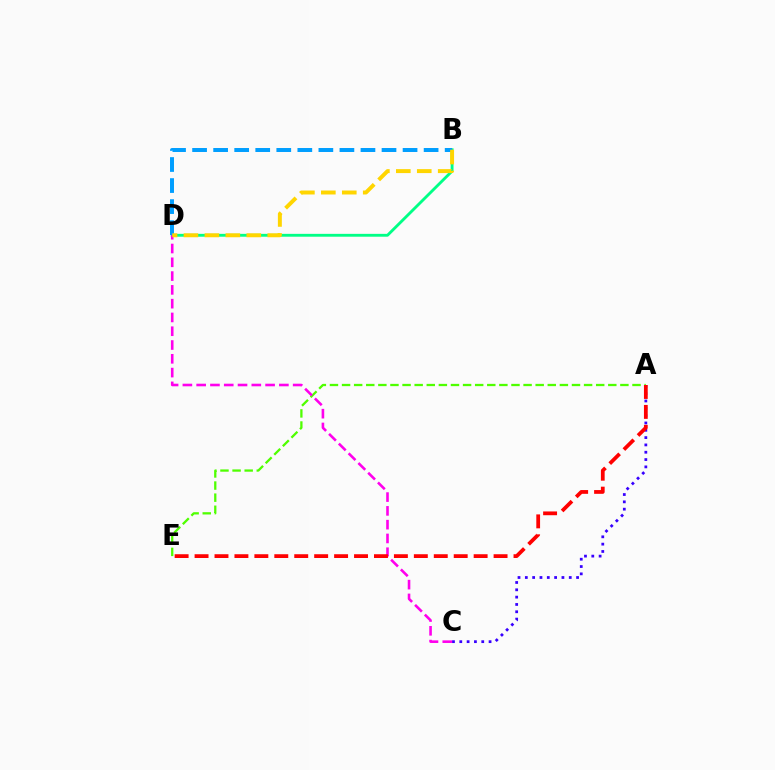{('B', 'D'): [{'color': '#00ff86', 'line_style': 'solid', 'thickness': 2.06}, {'color': '#009eff', 'line_style': 'dashed', 'thickness': 2.86}, {'color': '#ffd500', 'line_style': 'dashed', 'thickness': 2.85}], ('A', 'C'): [{'color': '#3700ff', 'line_style': 'dotted', 'thickness': 1.99}], ('A', 'E'): [{'color': '#4fff00', 'line_style': 'dashed', 'thickness': 1.64}, {'color': '#ff0000', 'line_style': 'dashed', 'thickness': 2.71}], ('C', 'D'): [{'color': '#ff00ed', 'line_style': 'dashed', 'thickness': 1.87}]}